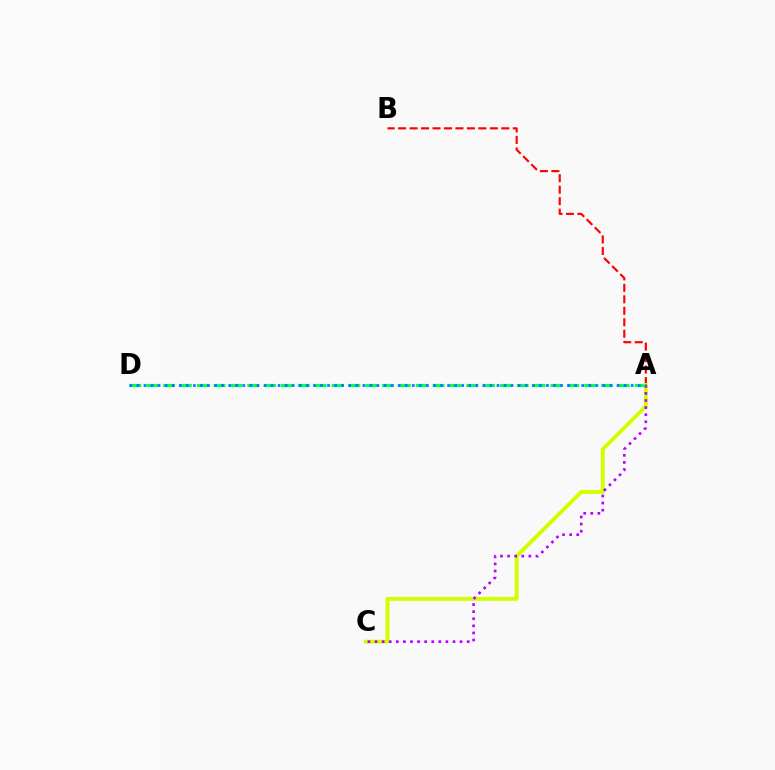{('A', 'B'): [{'color': '#ff0000', 'line_style': 'dashed', 'thickness': 1.56}], ('A', 'D'): [{'color': '#00ff5c', 'line_style': 'dashed', 'thickness': 2.29}, {'color': '#0074ff', 'line_style': 'dotted', 'thickness': 1.92}], ('A', 'C'): [{'color': '#d1ff00', 'line_style': 'solid', 'thickness': 2.81}, {'color': '#b900ff', 'line_style': 'dotted', 'thickness': 1.93}]}